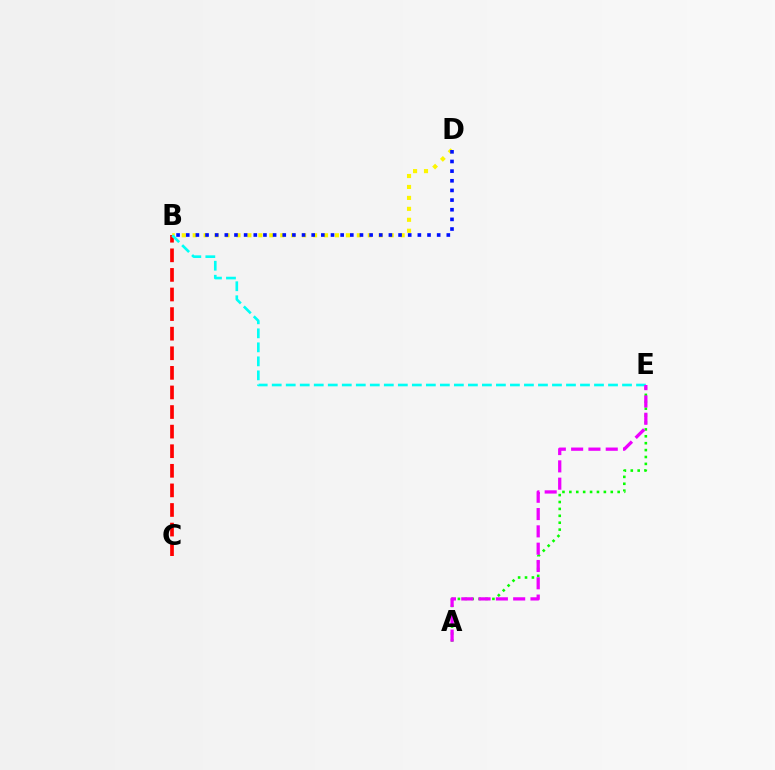{('B', 'C'): [{'color': '#ff0000', 'line_style': 'dashed', 'thickness': 2.66}], ('B', 'D'): [{'color': '#fcf500', 'line_style': 'dotted', 'thickness': 2.97}, {'color': '#0010ff', 'line_style': 'dotted', 'thickness': 2.62}], ('A', 'E'): [{'color': '#08ff00', 'line_style': 'dotted', 'thickness': 1.88}, {'color': '#ee00ff', 'line_style': 'dashed', 'thickness': 2.35}], ('B', 'E'): [{'color': '#00fff6', 'line_style': 'dashed', 'thickness': 1.9}]}